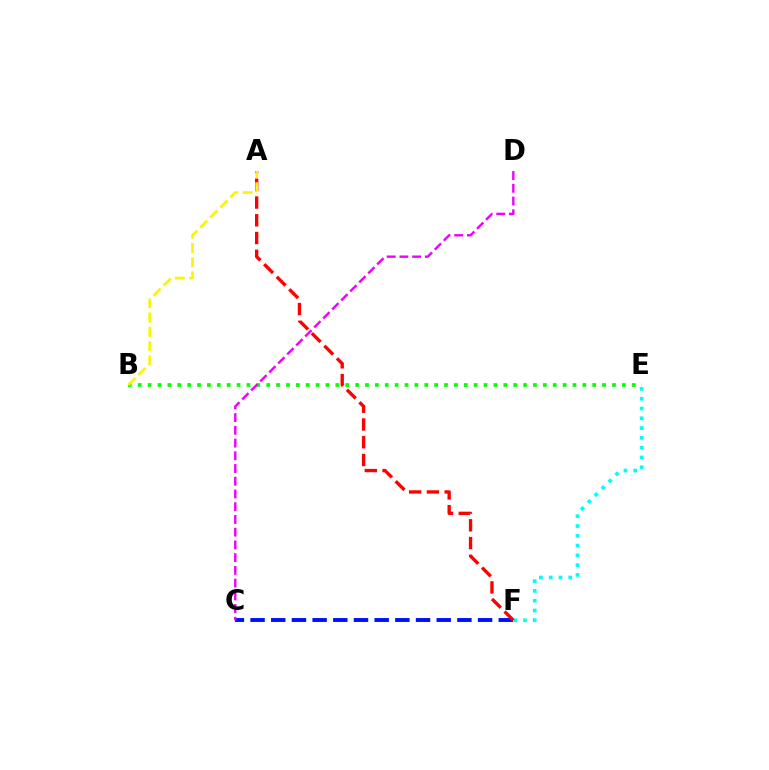{('E', 'F'): [{'color': '#00fff6', 'line_style': 'dotted', 'thickness': 2.66}], ('C', 'F'): [{'color': '#0010ff', 'line_style': 'dashed', 'thickness': 2.81}], ('B', 'E'): [{'color': '#08ff00', 'line_style': 'dotted', 'thickness': 2.68}], ('A', 'F'): [{'color': '#ff0000', 'line_style': 'dashed', 'thickness': 2.41}], ('C', 'D'): [{'color': '#ee00ff', 'line_style': 'dashed', 'thickness': 1.73}], ('A', 'B'): [{'color': '#fcf500', 'line_style': 'dashed', 'thickness': 1.94}]}